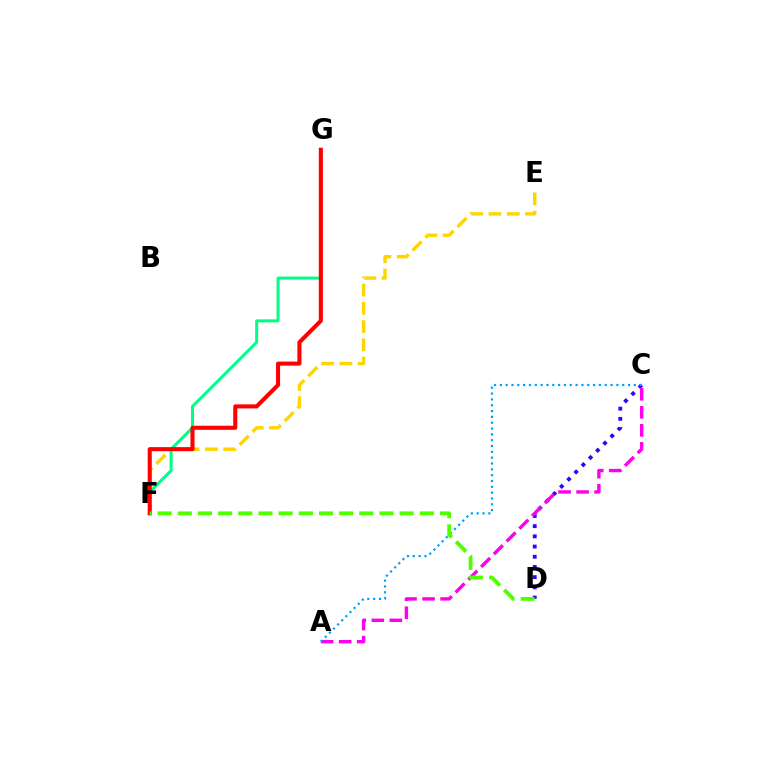{('E', 'F'): [{'color': '#ffd500', 'line_style': 'dashed', 'thickness': 2.48}], ('C', 'D'): [{'color': '#3700ff', 'line_style': 'dotted', 'thickness': 2.77}], ('A', 'C'): [{'color': '#ff00ed', 'line_style': 'dashed', 'thickness': 2.45}, {'color': '#009eff', 'line_style': 'dotted', 'thickness': 1.58}], ('F', 'G'): [{'color': '#00ff86', 'line_style': 'solid', 'thickness': 2.17}, {'color': '#ff0000', 'line_style': 'solid', 'thickness': 2.92}], ('D', 'F'): [{'color': '#4fff00', 'line_style': 'dashed', 'thickness': 2.74}]}